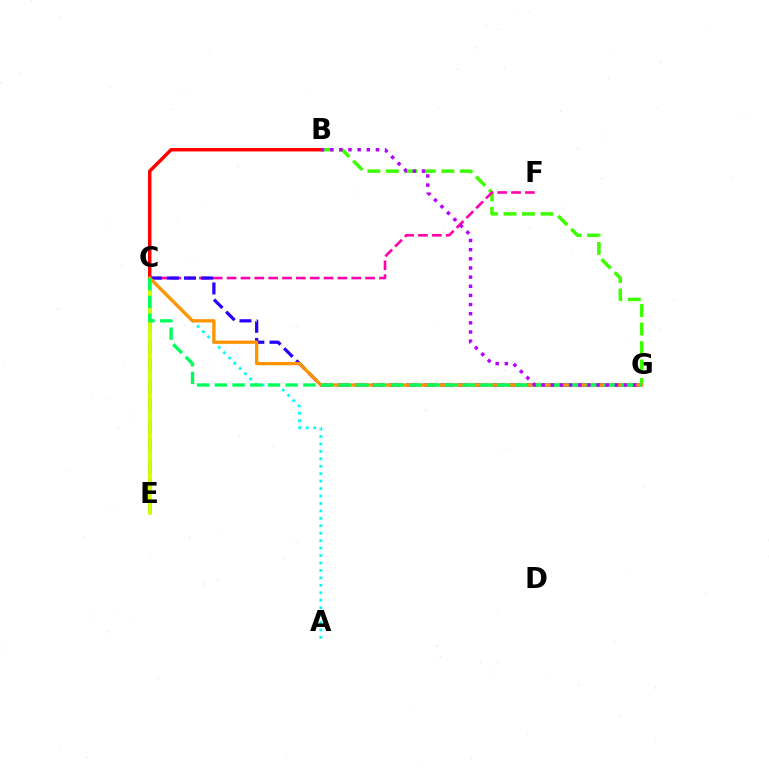{('B', 'G'): [{'color': '#3dff00', 'line_style': 'dashed', 'thickness': 2.51}, {'color': '#b900ff', 'line_style': 'dotted', 'thickness': 2.48}], ('C', 'E'): [{'color': '#0074ff', 'line_style': 'dashed', 'thickness': 2.71}, {'color': '#d1ff00', 'line_style': 'solid', 'thickness': 2.77}], ('A', 'C'): [{'color': '#00fff6', 'line_style': 'dotted', 'thickness': 2.02}], ('C', 'F'): [{'color': '#ff00ac', 'line_style': 'dashed', 'thickness': 1.88}], ('C', 'G'): [{'color': '#2500ff', 'line_style': 'dashed', 'thickness': 2.33}, {'color': '#ff9400', 'line_style': 'solid', 'thickness': 2.37}, {'color': '#00ff5c', 'line_style': 'dashed', 'thickness': 2.41}], ('B', 'C'): [{'color': '#ff0000', 'line_style': 'solid', 'thickness': 2.5}]}